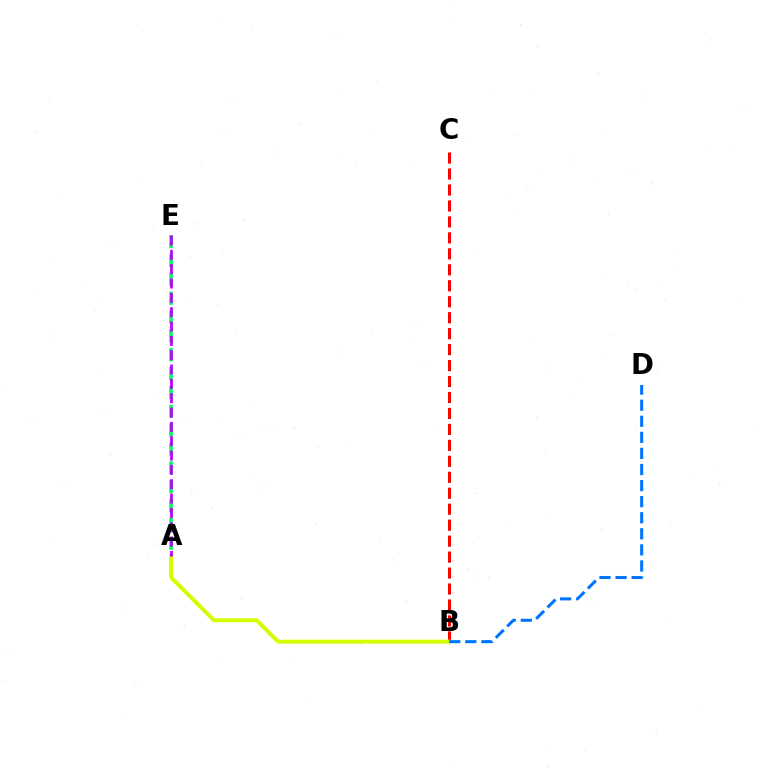{('B', 'C'): [{'color': '#ff0000', 'line_style': 'dashed', 'thickness': 2.17}], ('A', 'E'): [{'color': '#00ff5c', 'line_style': 'dashed', 'thickness': 2.56}, {'color': '#b900ff', 'line_style': 'dashed', 'thickness': 1.95}], ('A', 'B'): [{'color': '#d1ff00', 'line_style': 'solid', 'thickness': 2.86}], ('B', 'D'): [{'color': '#0074ff', 'line_style': 'dashed', 'thickness': 2.18}]}